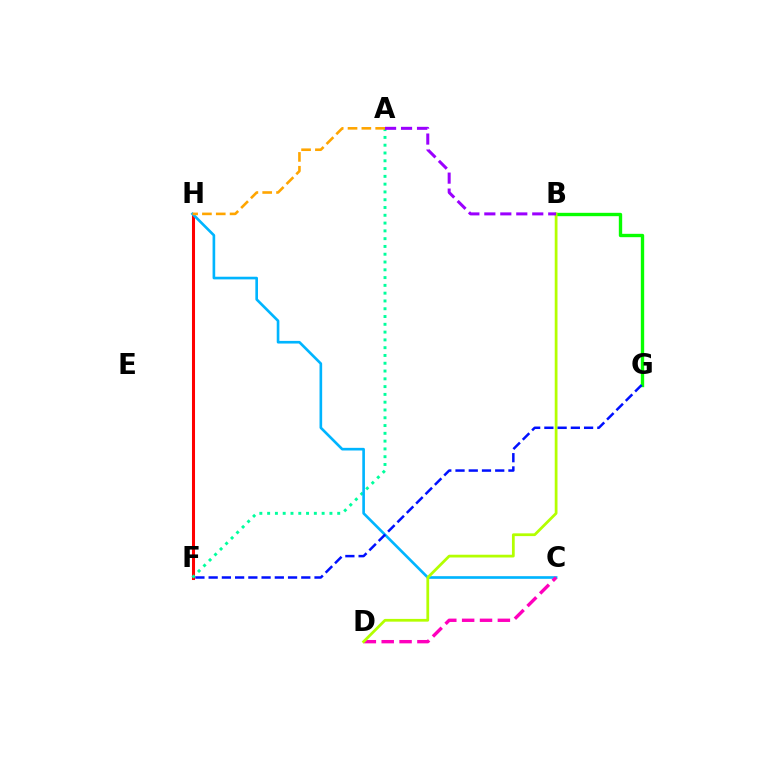{('F', 'H'): [{'color': '#ff0000', 'line_style': 'solid', 'thickness': 2.19}], ('A', 'F'): [{'color': '#00ff9d', 'line_style': 'dotted', 'thickness': 2.12}], ('B', 'G'): [{'color': '#08ff00', 'line_style': 'solid', 'thickness': 2.42}], ('C', 'H'): [{'color': '#00b5ff', 'line_style': 'solid', 'thickness': 1.91}], ('C', 'D'): [{'color': '#ff00bd', 'line_style': 'dashed', 'thickness': 2.43}], ('B', 'D'): [{'color': '#b3ff00', 'line_style': 'solid', 'thickness': 1.99}], ('A', 'B'): [{'color': '#9b00ff', 'line_style': 'dashed', 'thickness': 2.17}], ('A', 'H'): [{'color': '#ffa500', 'line_style': 'dashed', 'thickness': 1.88}], ('F', 'G'): [{'color': '#0010ff', 'line_style': 'dashed', 'thickness': 1.8}]}